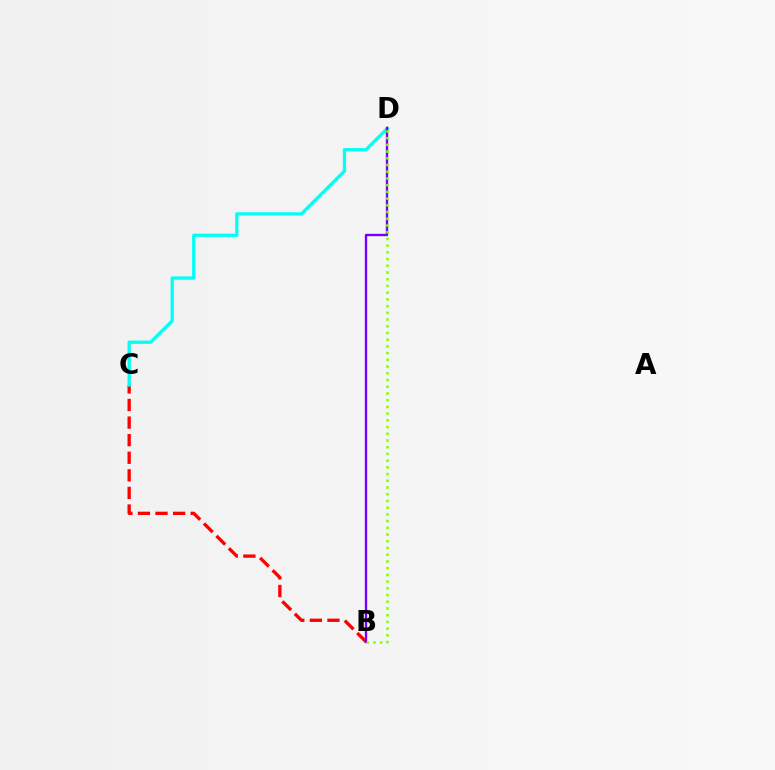{('B', 'C'): [{'color': '#ff0000', 'line_style': 'dashed', 'thickness': 2.39}], ('C', 'D'): [{'color': '#00fff6', 'line_style': 'solid', 'thickness': 2.36}], ('B', 'D'): [{'color': '#7200ff', 'line_style': 'solid', 'thickness': 1.69}, {'color': '#84ff00', 'line_style': 'dotted', 'thickness': 1.83}]}